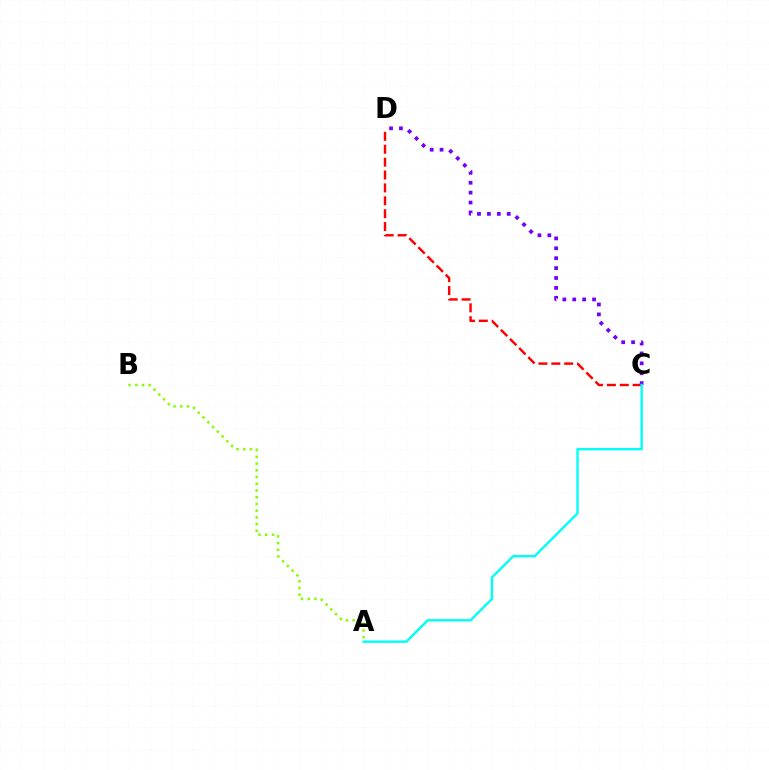{('A', 'B'): [{'color': '#84ff00', 'line_style': 'dotted', 'thickness': 1.83}], ('C', 'D'): [{'color': '#ff0000', 'line_style': 'dashed', 'thickness': 1.75}, {'color': '#7200ff', 'line_style': 'dotted', 'thickness': 2.69}], ('A', 'C'): [{'color': '#00fff6', 'line_style': 'solid', 'thickness': 1.72}]}